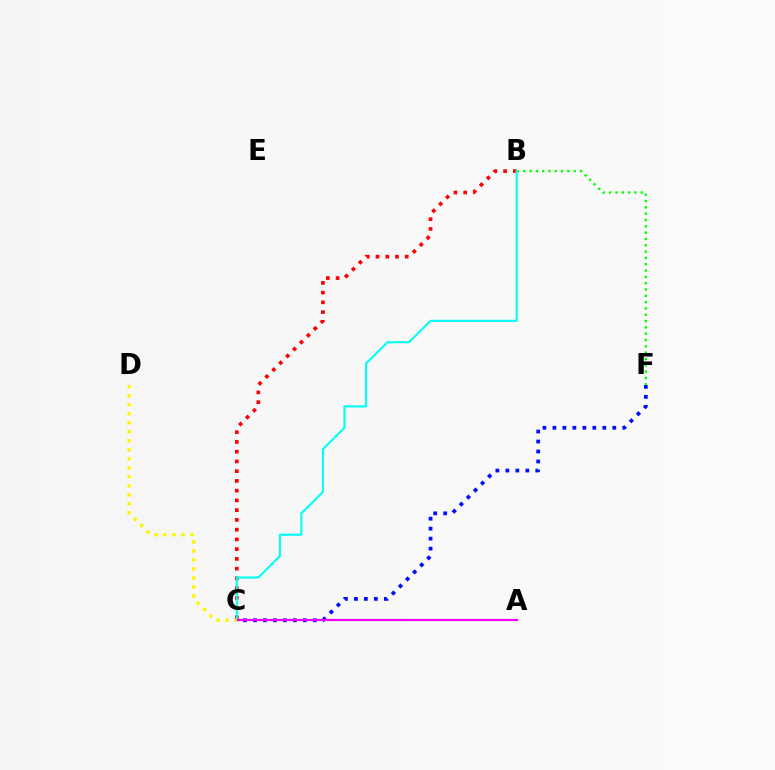{('B', 'C'): [{'color': '#ff0000', 'line_style': 'dotted', 'thickness': 2.65}, {'color': '#00fff6', 'line_style': 'solid', 'thickness': 1.51}], ('B', 'F'): [{'color': '#08ff00', 'line_style': 'dotted', 'thickness': 1.72}], ('C', 'F'): [{'color': '#0010ff', 'line_style': 'dotted', 'thickness': 2.71}], ('A', 'C'): [{'color': '#ee00ff', 'line_style': 'solid', 'thickness': 1.59}], ('C', 'D'): [{'color': '#fcf500', 'line_style': 'dotted', 'thickness': 2.45}]}